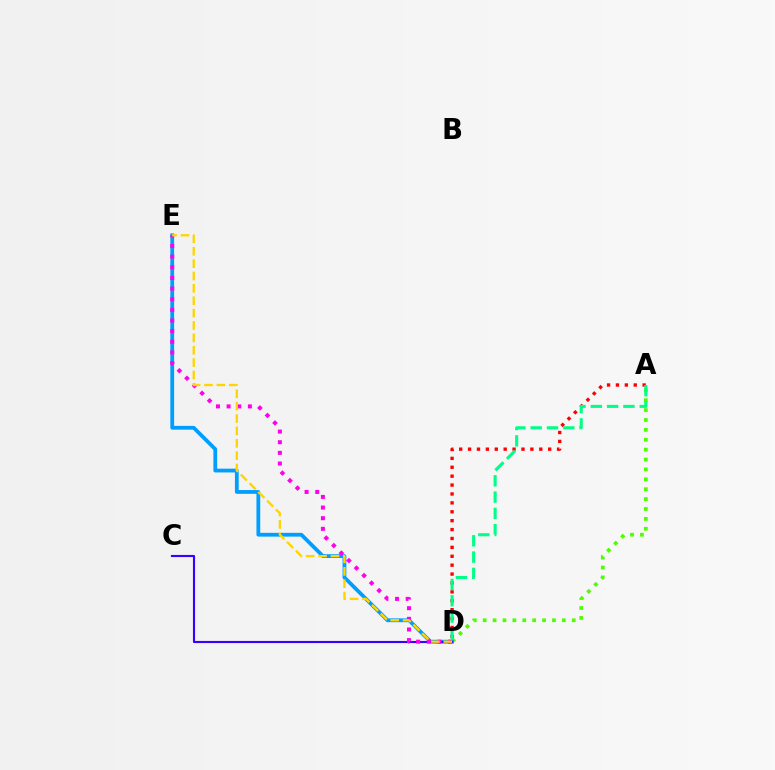{('A', 'D'): [{'color': '#4fff00', 'line_style': 'dotted', 'thickness': 2.69}, {'color': '#ff0000', 'line_style': 'dotted', 'thickness': 2.42}, {'color': '#00ff86', 'line_style': 'dashed', 'thickness': 2.21}], ('D', 'E'): [{'color': '#009eff', 'line_style': 'solid', 'thickness': 2.73}, {'color': '#ff00ed', 'line_style': 'dotted', 'thickness': 2.89}, {'color': '#ffd500', 'line_style': 'dashed', 'thickness': 1.68}], ('C', 'D'): [{'color': '#3700ff', 'line_style': 'solid', 'thickness': 1.53}]}